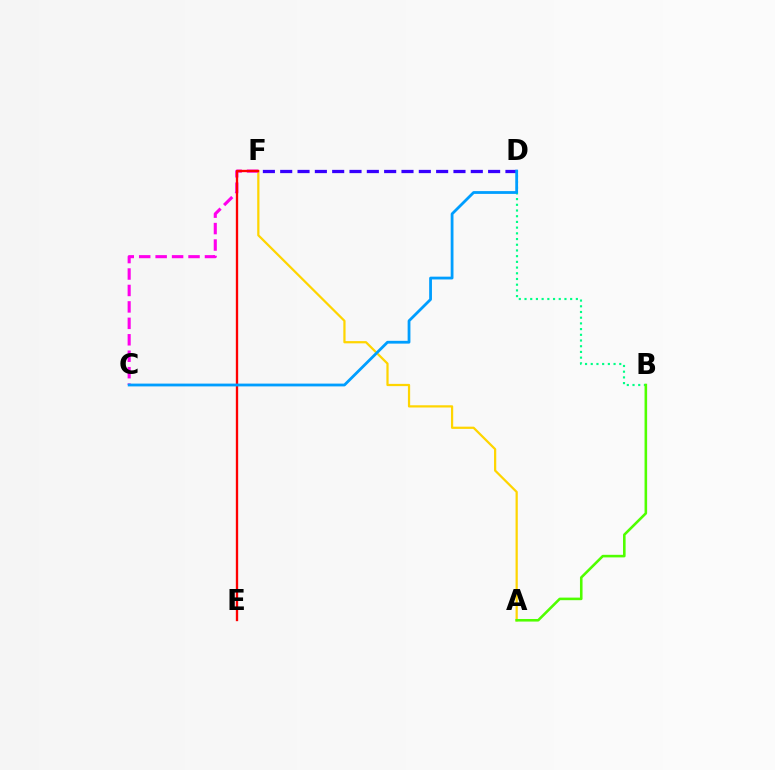{('B', 'D'): [{'color': '#00ff86', 'line_style': 'dotted', 'thickness': 1.55}], ('D', 'F'): [{'color': '#3700ff', 'line_style': 'dashed', 'thickness': 2.35}], ('A', 'F'): [{'color': '#ffd500', 'line_style': 'solid', 'thickness': 1.61}], ('A', 'B'): [{'color': '#4fff00', 'line_style': 'solid', 'thickness': 1.86}], ('C', 'F'): [{'color': '#ff00ed', 'line_style': 'dashed', 'thickness': 2.23}], ('E', 'F'): [{'color': '#ff0000', 'line_style': 'solid', 'thickness': 1.68}], ('C', 'D'): [{'color': '#009eff', 'line_style': 'solid', 'thickness': 2.01}]}